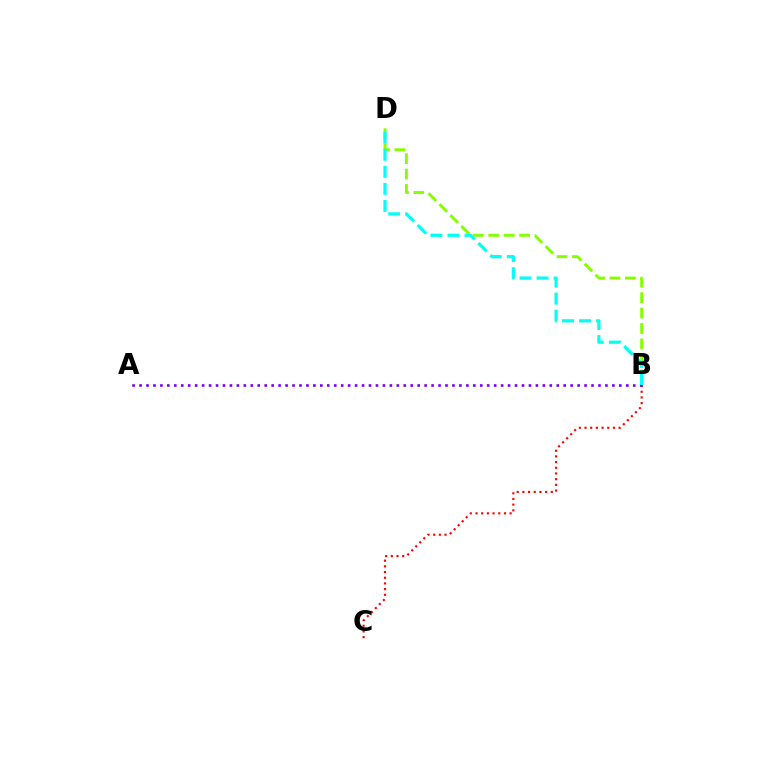{('B', 'D'): [{'color': '#84ff00', 'line_style': 'dashed', 'thickness': 2.1}, {'color': '#00fff6', 'line_style': 'dashed', 'thickness': 2.32}], ('B', 'C'): [{'color': '#ff0000', 'line_style': 'dotted', 'thickness': 1.55}], ('A', 'B'): [{'color': '#7200ff', 'line_style': 'dotted', 'thickness': 1.89}]}